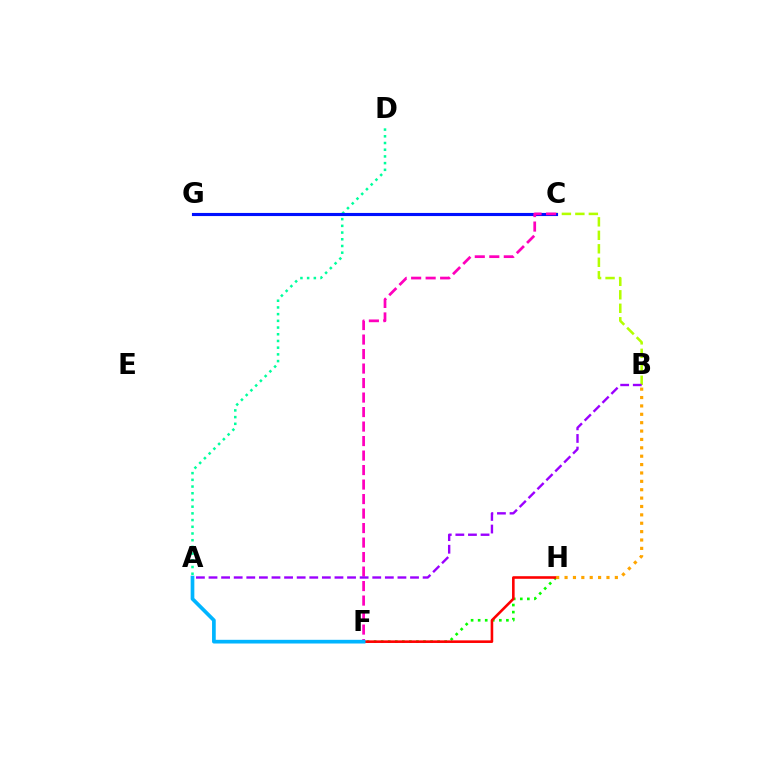{('B', 'C'): [{'color': '#b3ff00', 'line_style': 'dashed', 'thickness': 1.83}], ('F', 'H'): [{'color': '#08ff00', 'line_style': 'dotted', 'thickness': 1.92}, {'color': '#ff0000', 'line_style': 'solid', 'thickness': 1.87}], ('A', 'D'): [{'color': '#00ff9d', 'line_style': 'dotted', 'thickness': 1.82}], ('C', 'G'): [{'color': '#0010ff', 'line_style': 'solid', 'thickness': 2.24}], ('C', 'F'): [{'color': '#ff00bd', 'line_style': 'dashed', 'thickness': 1.97}], ('A', 'F'): [{'color': '#00b5ff', 'line_style': 'solid', 'thickness': 2.66}], ('B', 'H'): [{'color': '#ffa500', 'line_style': 'dotted', 'thickness': 2.28}], ('A', 'B'): [{'color': '#9b00ff', 'line_style': 'dashed', 'thickness': 1.71}]}